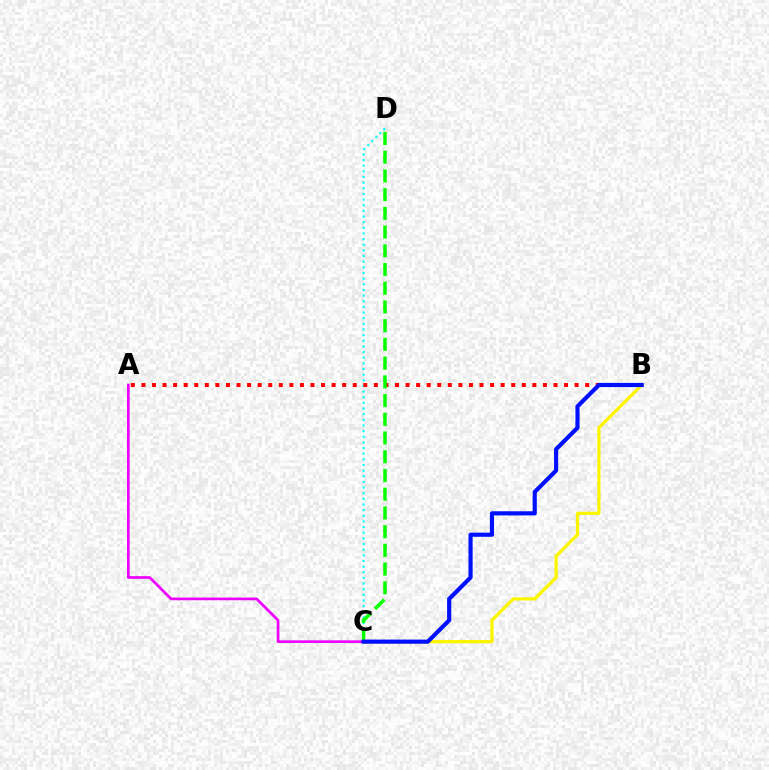{('C', 'D'): [{'color': '#00fff6', 'line_style': 'dotted', 'thickness': 1.53}, {'color': '#08ff00', 'line_style': 'dashed', 'thickness': 2.54}], ('A', 'C'): [{'color': '#ee00ff', 'line_style': 'solid', 'thickness': 1.94}], ('A', 'B'): [{'color': '#ff0000', 'line_style': 'dotted', 'thickness': 2.87}], ('B', 'C'): [{'color': '#fcf500', 'line_style': 'solid', 'thickness': 2.33}, {'color': '#0010ff', 'line_style': 'solid', 'thickness': 2.99}]}